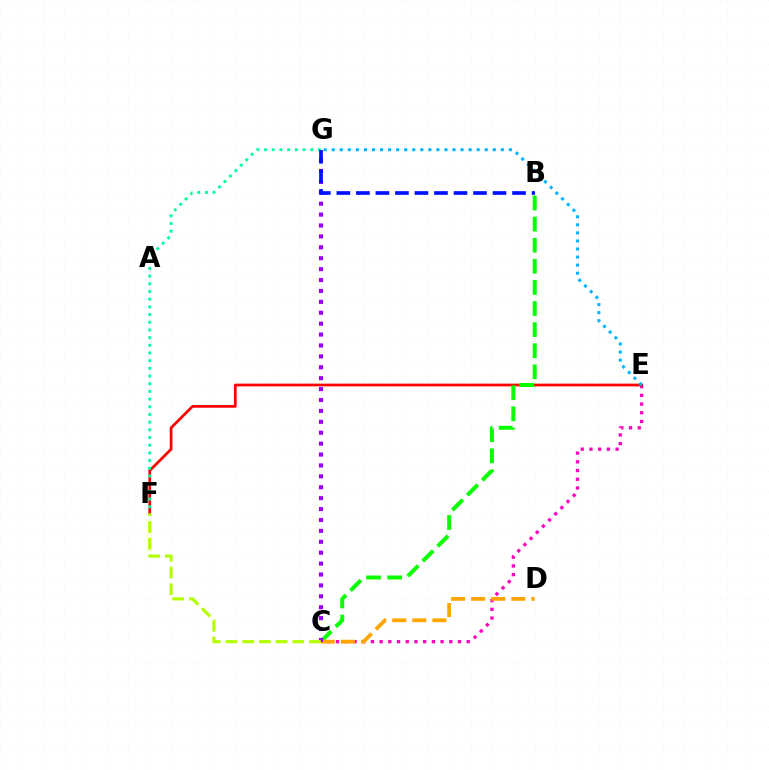{('C', 'E'): [{'color': '#ff00bd', 'line_style': 'dotted', 'thickness': 2.37}], ('E', 'F'): [{'color': '#ff0000', 'line_style': 'solid', 'thickness': 1.96}], ('B', 'C'): [{'color': '#08ff00', 'line_style': 'dashed', 'thickness': 2.87}], ('F', 'G'): [{'color': '#00ff9d', 'line_style': 'dotted', 'thickness': 2.09}], ('C', 'D'): [{'color': '#ffa500', 'line_style': 'dashed', 'thickness': 2.73}], ('C', 'G'): [{'color': '#9b00ff', 'line_style': 'dotted', 'thickness': 2.96}], ('C', 'F'): [{'color': '#b3ff00', 'line_style': 'dashed', 'thickness': 2.27}], ('E', 'G'): [{'color': '#00b5ff', 'line_style': 'dotted', 'thickness': 2.19}], ('B', 'G'): [{'color': '#0010ff', 'line_style': 'dashed', 'thickness': 2.65}]}